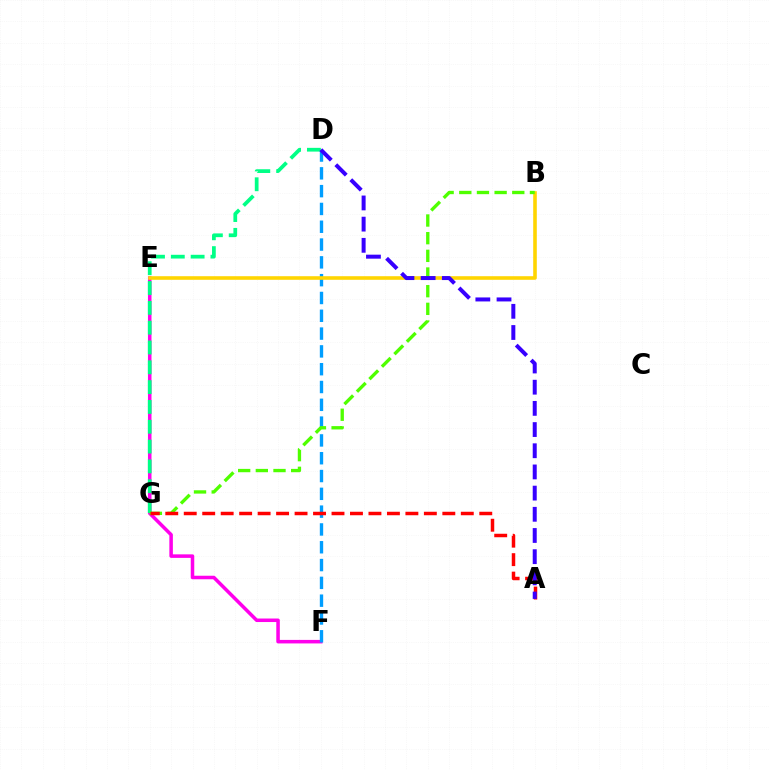{('E', 'F'): [{'color': '#ff00ed', 'line_style': 'solid', 'thickness': 2.54}], ('D', 'G'): [{'color': '#00ff86', 'line_style': 'dashed', 'thickness': 2.69}], ('D', 'F'): [{'color': '#009eff', 'line_style': 'dashed', 'thickness': 2.42}], ('B', 'E'): [{'color': '#ffd500', 'line_style': 'solid', 'thickness': 2.59}], ('B', 'G'): [{'color': '#4fff00', 'line_style': 'dashed', 'thickness': 2.4}], ('A', 'G'): [{'color': '#ff0000', 'line_style': 'dashed', 'thickness': 2.51}], ('A', 'D'): [{'color': '#3700ff', 'line_style': 'dashed', 'thickness': 2.88}]}